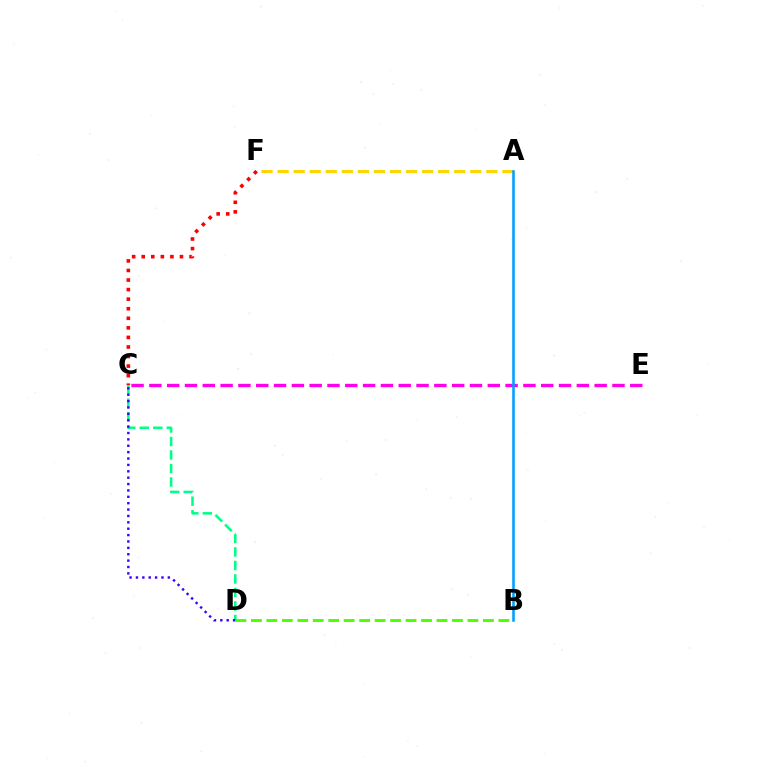{('C', 'F'): [{'color': '#ff0000', 'line_style': 'dotted', 'thickness': 2.6}], ('C', 'E'): [{'color': '#ff00ed', 'line_style': 'dashed', 'thickness': 2.42}], ('A', 'F'): [{'color': '#ffd500', 'line_style': 'dashed', 'thickness': 2.18}], ('A', 'B'): [{'color': '#009eff', 'line_style': 'solid', 'thickness': 1.84}], ('B', 'D'): [{'color': '#4fff00', 'line_style': 'dashed', 'thickness': 2.1}], ('C', 'D'): [{'color': '#00ff86', 'line_style': 'dashed', 'thickness': 1.83}, {'color': '#3700ff', 'line_style': 'dotted', 'thickness': 1.73}]}